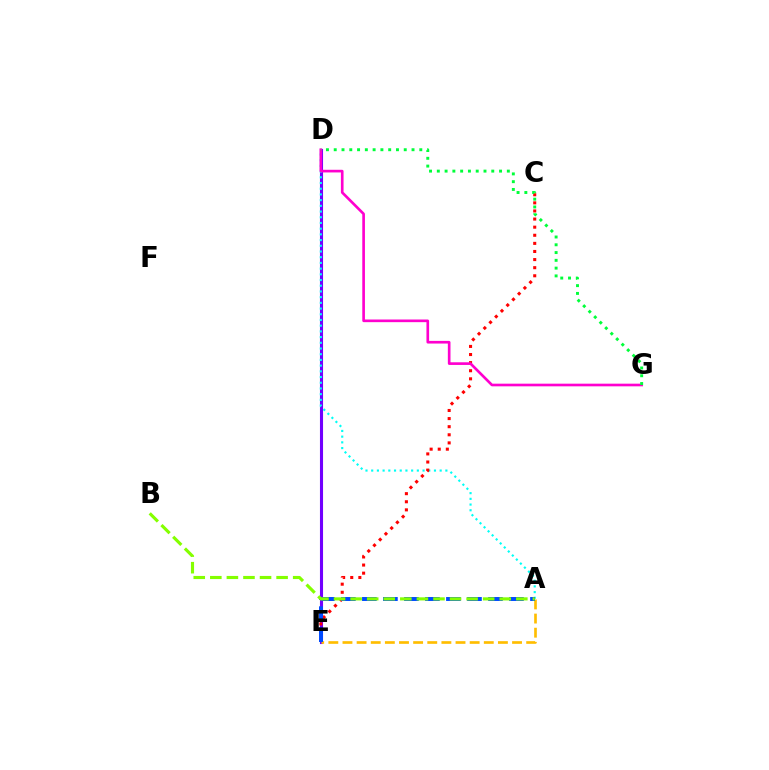{('D', 'E'): [{'color': '#7200ff', 'line_style': 'solid', 'thickness': 2.22}], ('A', 'E'): [{'color': '#ffbd00', 'line_style': 'dashed', 'thickness': 1.92}, {'color': '#004bff', 'line_style': 'dashed', 'thickness': 2.85}], ('A', 'D'): [{'color': '#00fff6', 'line_style': 'dotted', 'thickness': 1.55}], ('C', 'E'): [{'color': '#ff0000', 'line_style': 'dotted', 'thickness': 2.2}], ('D', 'G'): [{'color': '#ff00cf', 'line_style': 'solid', 'thickness': 1.91}, {'color': '#00ff39', 'line_style': 'dotted', 'thickness': 2.11}], ('A', 'B'): [{'color': '#84ff00', 'line_style': 'dashed', 'thickness': 2.25}]}